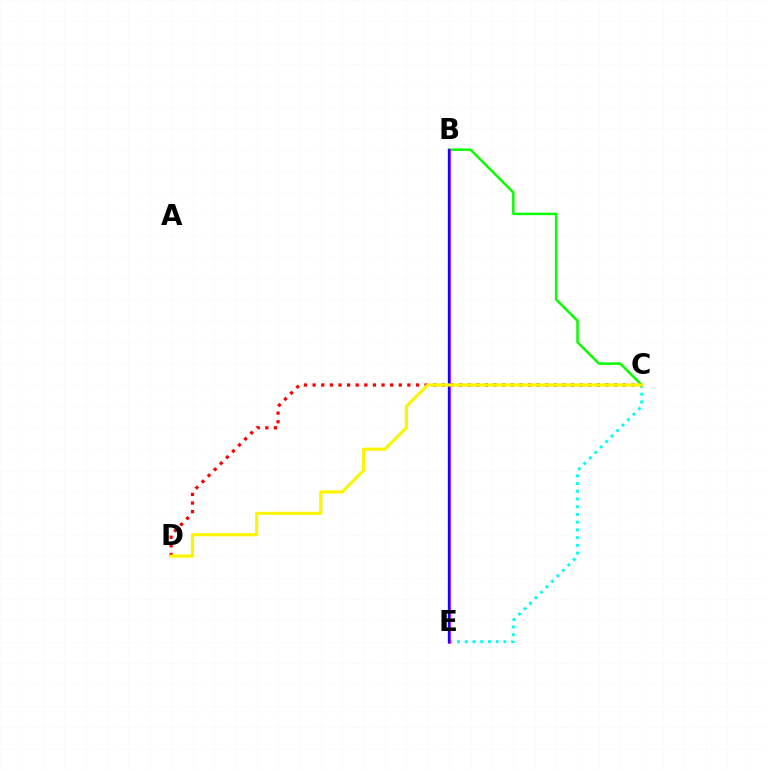{('B', 'C'): [{'color': '#08ff00', 'line_style': 'solid', 'thickness': 1.79}], ('C', 'E'): [{'color': '#00fff6', 'line_style': 'dotted', 'thickness': 2.1}], ('C', 'D'): [{'color': '#ff0000', 'line_style': 'dotted', 'thickness': 2.34}, {'color': '#fcf500', 'line_style': 'solid', 'thickness': 2.27}], ('B', 'E'): [{'color': '#ee00ff', 'line_style': 'solid', 'thickness': 1.99}, {'color': '#0010ff', 'line_style': 'solid', 'thickness': 1.65}]}